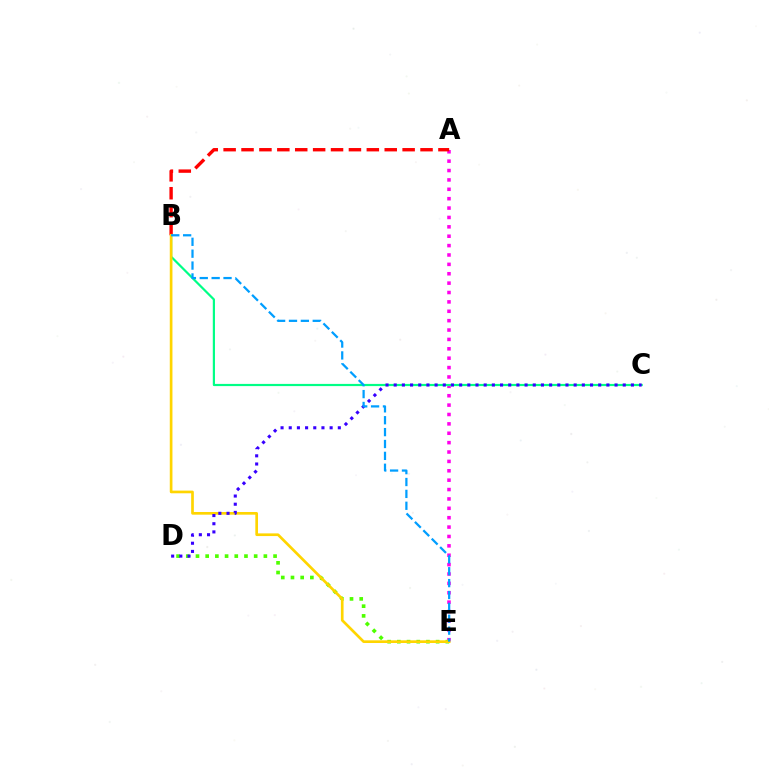{('A', 'E'): [{'color': '#ff00ed', 'line_style': 'dotted', 'thickness': 2.55}], ('A', 'B'): [{'color': '#ff0000', 'line_style': 'dashed', 'thickness': 2.43}], ('D', 'E'): [{'color': '#4fff00', 'line_style': 'dotted', 'thickness': 2.64}], ('B', 'C'): [{'color': '#00ff86', 'line_style': 'solid', 'thickness': 1.58}], ('B', 'E'): [{'color': '#ffd500', 'line_style': 'solid', 'thickness': 1.93}, {'color': '#009eff', 'line_style': 'dashed', 'thickness': 1.61}], ('C', 'D'): [{'color': '#3700ff', 'line_style': 'dotted', 'thickness': 2.22}]}